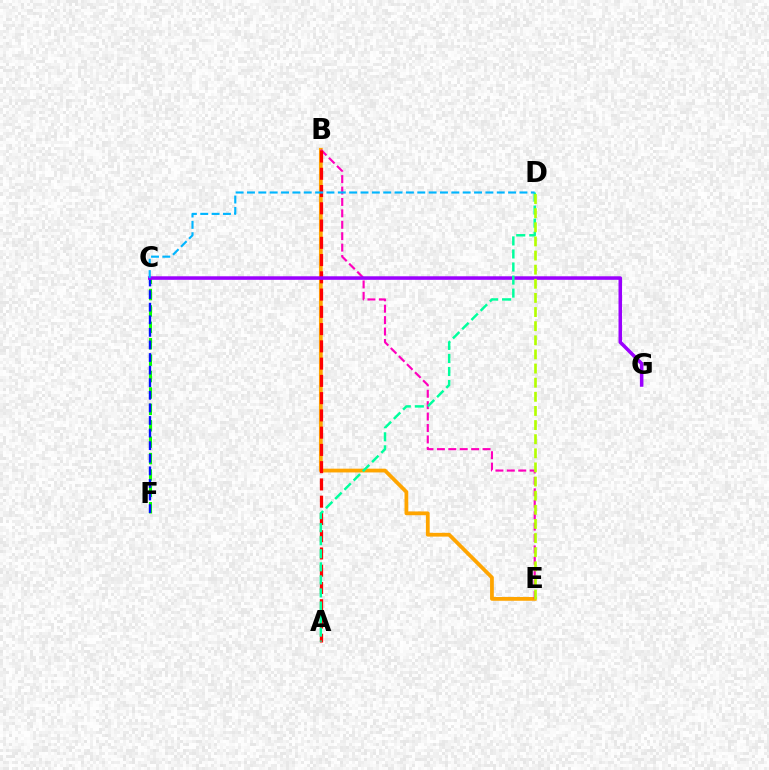{('B', 'E'): [{'color': '#ffa500', 'line_style': 'solid', 'thickness': 2.71}, {'color': '#ff00bd', 'line_style': 'dashed', 'thickness': 1.55}], ('C', 'F'): [{'color': '#08ff00', 'line_style': 'dashed', 'thickness': 2.23}, {'color': '#0010ff', 'line_style': 'dashed', 'thickness': 1.71}], ('A', 'B'): [{'color': '#ff0000', 'line_style': 'dashed', 'thickness': 2.34}], ('C', 'G'): [{'color': '#9b00ff', 'line_style': 'solid', 'thickness': 2.54}], ('A', 'D'): [{'color': '#00ff9d', 'line_style': 'dashed', 'thickness': 1.77}], ('D', 'E'): [{'color': '#b3ff00', 'line_style': 'dashed', 'thickness': 1.92}], ('C', 'D'): [{'color': '#00b5ff', 'line_style': 'dashed', 'thickness': 1.54}]}